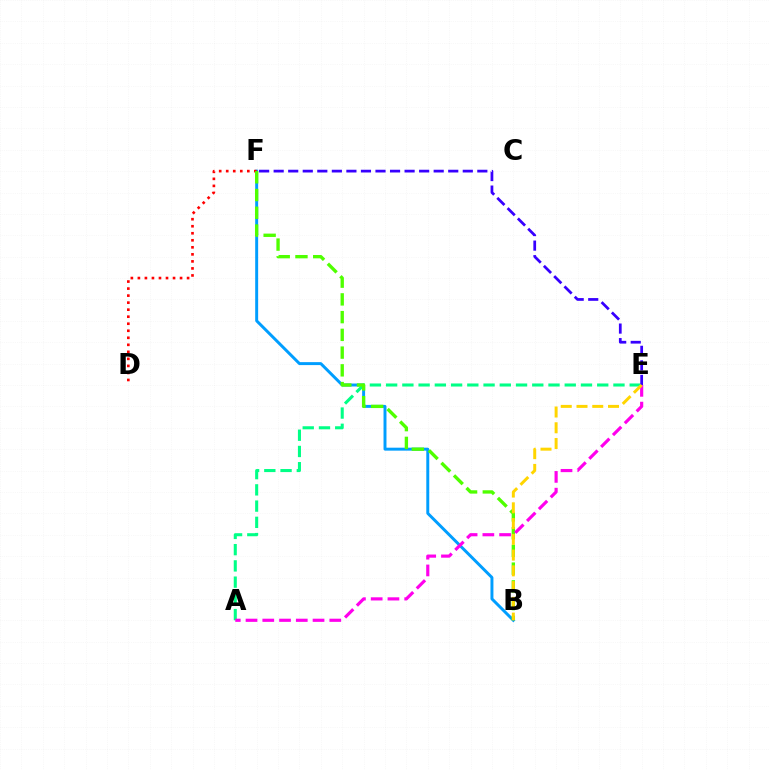{('B', 'F'): [{'color': '#009eff', 'line_style': 'solid', 'thickness': 2.13}, {'color': '#4fff00', 'line_style': 'dashed', 'thickness': 2.41}], ('D', 'F'): [{'color': '#ff0000', 'line_style': 'dotted', 'thickness': 1.91}], ('A', 'E'): [{'color': '#00ff86', 'line_style': 'dashed', 'thickness': 2.21}, {'color': '#ff00ed', 'line_style': 'dashed', 'thickness': 2.28}], ('E', 'F'): [{'color': '#3700ff', 'line_style': 'dashed', 'thickness': 1.98}], ('B', 'E'): [{'color': '#ffd500', 'line_style': 'dashed', 'thickness': 2.14}]}